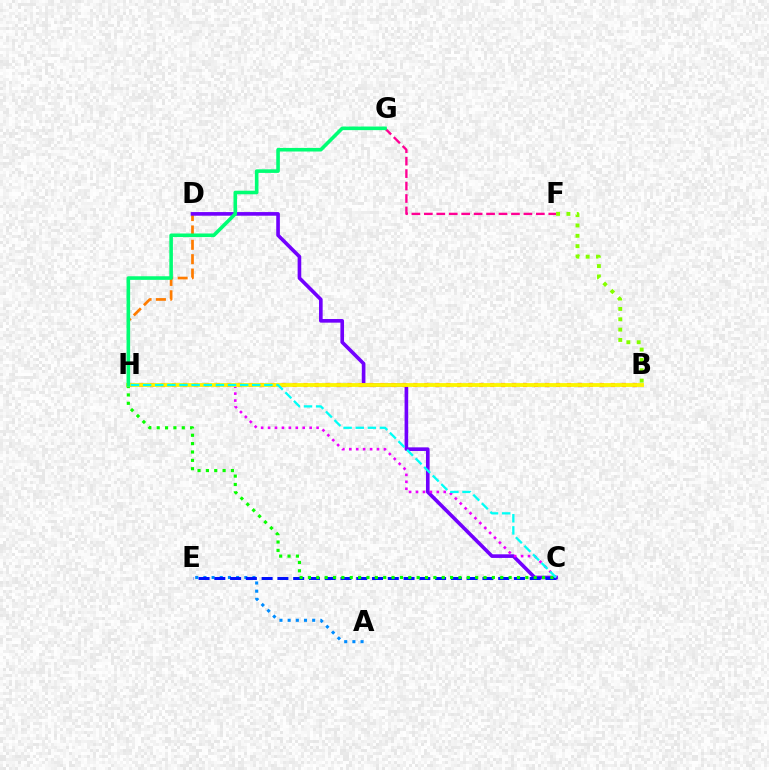{('F', 'G'): [{'color': '#ff0094', 'line_style': 'dashed', 'thickness': 1.69}], ('A', 'E'): [{'color': '#008cff', 'line_style': 'dotted', 'thickness': 2.22}], ('D', 'H'): [{'color': '#ff7c00', 'line_style': 'dashed', 'thickness': 1.95}], ('C', 'D'): [{'color': '#7200ff', 'line_style': 'solid', 'thickness': 2.61}], ('C', 'E'): [{'color': '#0010ff', 'line_style': 'dashed', 'thickness': 2.14}], ('B', 'H'): [{'color': '#ff0000', 'line_style': 'dotted', 'thickness': 2.98}, {'color': '#fcf500', 'line_style': 'solid', 'thickness': 2.76}], ('B', 'F'): [{'color': '#84ff00', 'line_style': 'dotted', 'thickness': 2.81}], ('C', 'H'): [{'color': '#08ff00', 'line_style': 'dotted', 'thickness': 2.27}, {'color': '#ee00ff', 'line_style': 'dotted', 'thickness': 1.88}, {'color': '#00fff6', 'line_style': 'dashed', 'thickness': 1.65}], ('G', 'H'): [{'color': '#00ff74', 'line_style': 'solid', 'thickness': 2.58}]}